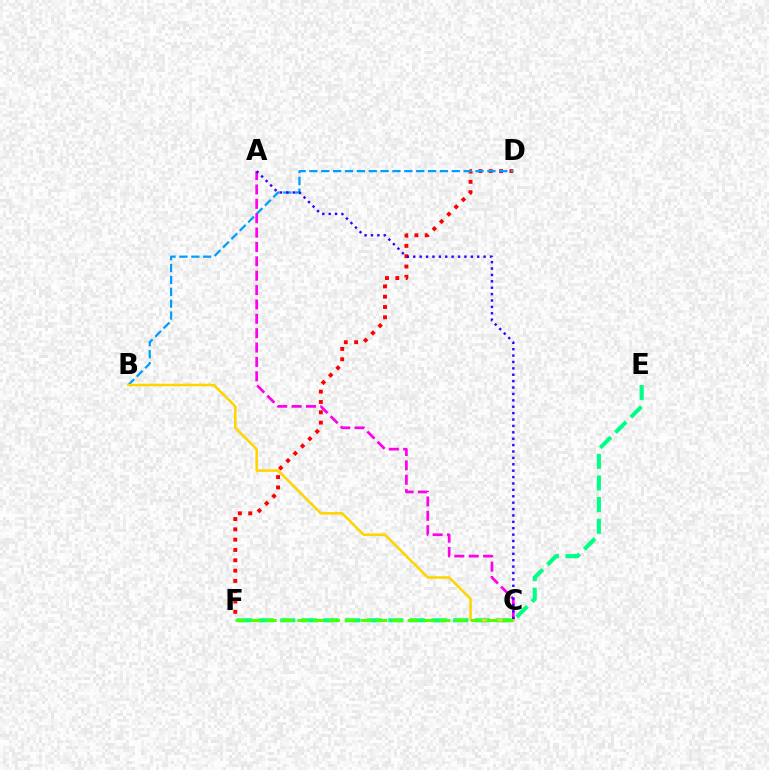{('D', 'F'): [{'color': '#ff0000', 'line_style': 'dotted', 'thickness': 2.8}], ('B', 'D'): [{'color': '#009eff', 'line_style': 'dashed', 'thickness': 1.61}], ('A', 'C'): [{'color': '#ff00ed', 'line_style': 'dashed', 'thickness': 1.95}, {'color': '#3700ff', 'line_style': 'dotted', 'thickness': 1.74}], ('E', 'F'): [{'color': '#00ff86', 'line_style': 'dashed', 'thickness': 2.94}], ('B', 'C'): [{'color': '#ffd500', 'line_style': 'solid', 'thickness': 1.84}], ('C', 'F'): [{'color': '#4fff00', 'line_style': 'dashed', 'thickness': 2.14}]}